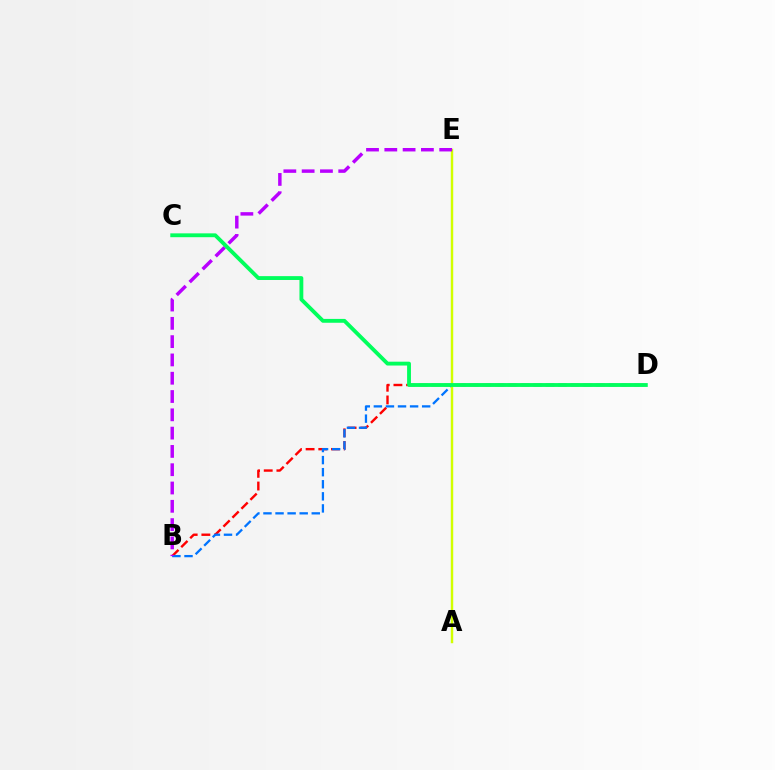{('B', 'D'): [{'color': '#ff0000', 'line_style': 'dashed', 'thickness': 1.72}, {'color': '#0074ff', 'line_style': 'dashed', 'thickness': 1.64}], ('A', 'E'): [{'color': '#d1ff00', 'line_style': 'solid', 'thickness': 1.74}], ('B', 'E'): [{'color': '#b900ff', 'line_style': 'dashed', 'thickness': 2.49}], ('C', 'D'): [{'color': '#00ff5c', 'line_style': 'solid', 'thickness': 2.77}]}